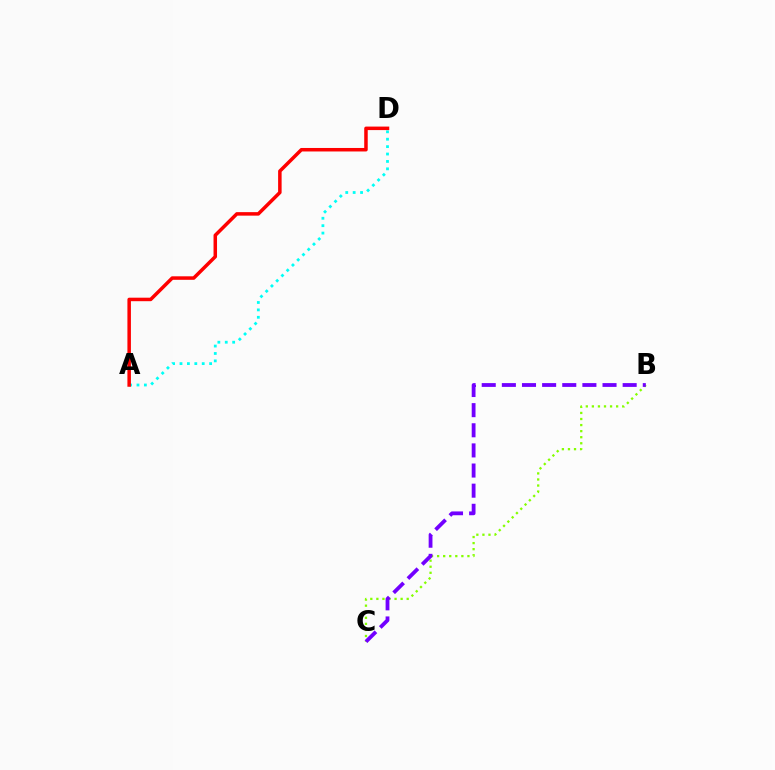{('A', 'D'): [{'color': '#00fff6', 'line_style': 'dotted', 'thickness': 2.01}, {'color': '#ff0000', 'line_style': 'solid', 'thickness': 2.52}], ('B', 'C'): [{'color': '#84ff00', 'line_style': 'dotted', 'thickness': 1.65}, {'color': '#7200ff', 'line_style': 'dashed', 'thickness': 2.73}]}